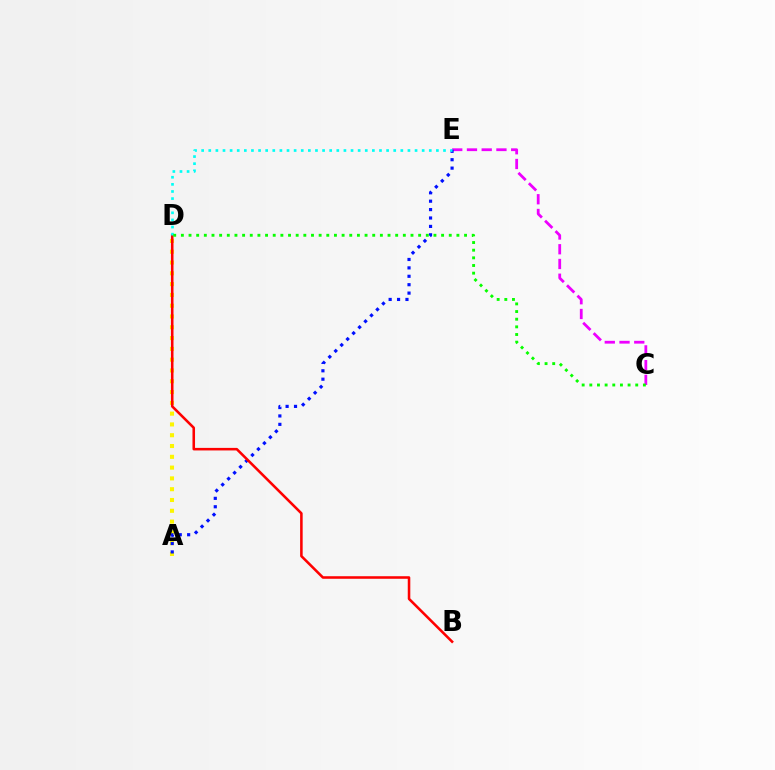{('C', 'E'): [{'color': '#ee00ff', 'line_style': 'dashed', 'thickness': 2.0}], ('A', 'D'): [{'color': '#fcf500', 'line_style': 'dotted', 'thickness': 2.93}], ('A', 'E'): [{'color': '#0010ff', 'line_style': 'dotted', 'thickness': 2.28}], ('B', 'D'): [{'color': '#ff0000', 'line_style': 'solid', 'thickness': 1.84}], ('D', 'E'): [{'color': '#00fff6', 'line_style': 'dotted', 'thickness': 1.93}], ('C', 'D'): [{'color': '#08ff00', 'line_style': 'dotted', 'thickness': 2.08}]}